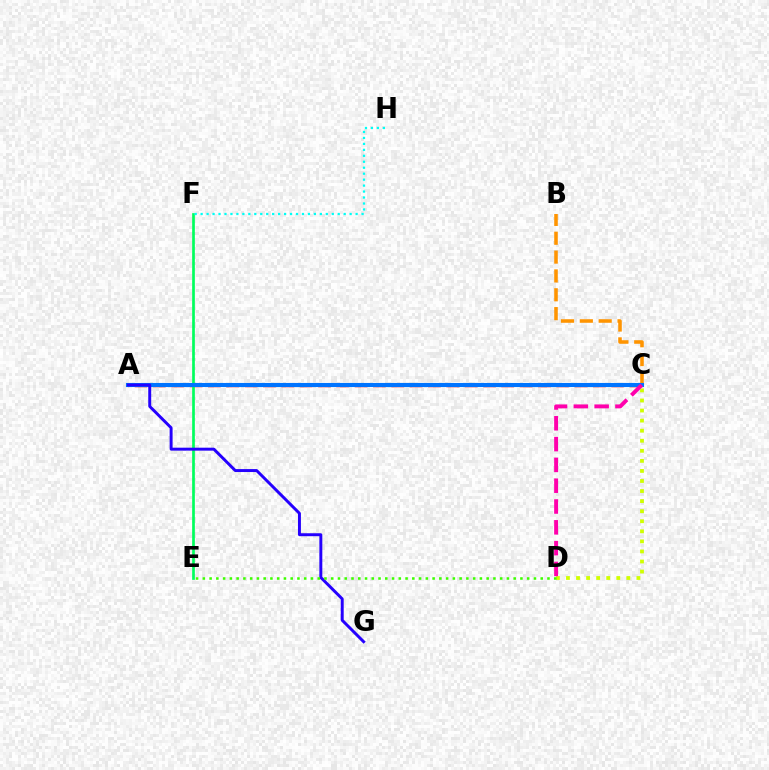{('C', 'D'): [{'color': '#d1ff00', 'line_style': 'dotted', 'thickness': 2.73}, {'color': '#ff00ac', 'line_style': 'dashed', 'thickness': 2.83}], ('A', 'C'): [{'color': '#ff0000', 'line_style': 'dashed', 'thickness': 2.49}, {'color': '#b900ff', 'line_style': 'solid', 'thickness': 2.02}, {'color': '#0074ff', 'line_style': 'solid', 'thickness': 2.95}], ('E', 'F'): [{'color': '#00ff5c', 'line_style': 'solid', 'thickness': 1.93}], ('B', 'C'): [{'color': '#ff9400', 'line_style': 'dashed', 'thickness': 2.56}], ('A', 'G'): [{'color': '#2500ff', 'line_style': 'solid', 'thickness': 2.12}], ('F', 'H'): [{'color': '#00fff6', 'line_style': 'dotted', 'thickness': 1.62}], ('D', 'E'): [{'color': '#3dff00', 'line_style': 'dotted', 'thickness': 1.84}]}